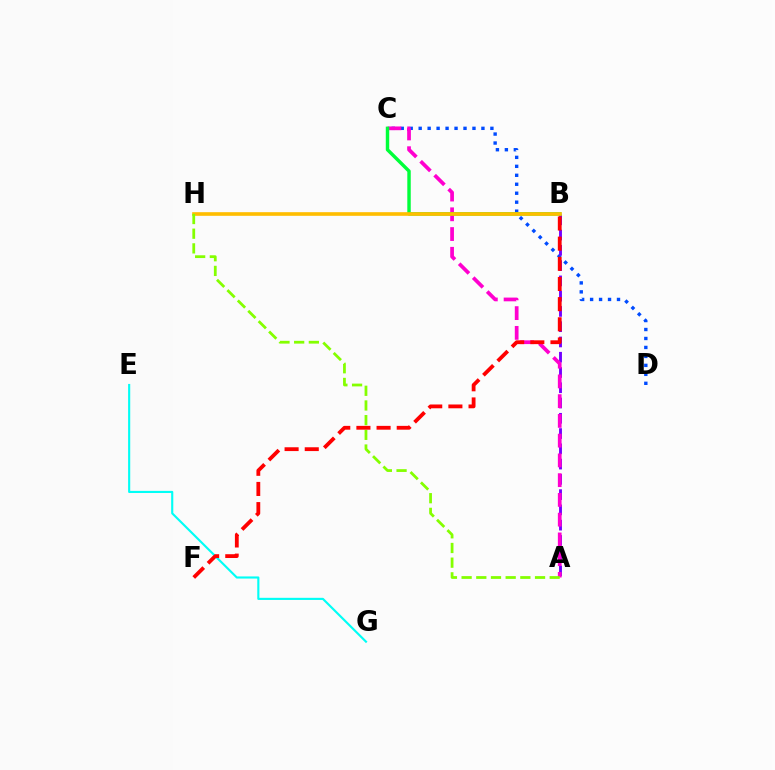{('C', 'D'): [{'color': '#004bff', 'line_style': 'dotted', 'thickness': 2.44}], ('E', 'G'): [{'color': '#00fff6', 'line_style': 'solid', 'thickness': 1.53}], ('A', 'B'): [{'color': '#7200ff', 'line_style': 'dashed', 'thickness': 2.07}], ('A', 'C'): [{'color': '#ff00cf', 'line_style': 'dashed', 'thickness': 2.68}], ('B', 'C'): [{'color': '#00ff39', 'line_style': 'solid', 'thickness': 2.47}], ('B', 'H'): [{'color': '#ffbd00', 'line_style': 'solid', 'thickness': 2.62}], ('A', 'H'): [{'color': '#84ff00', 'line_style': 'dashed', 'thickness': 2.0}], ('B', 'F'): [{'color': '#ff0000', 'line_style': 'dashed', 'thickness': 2.74}]}